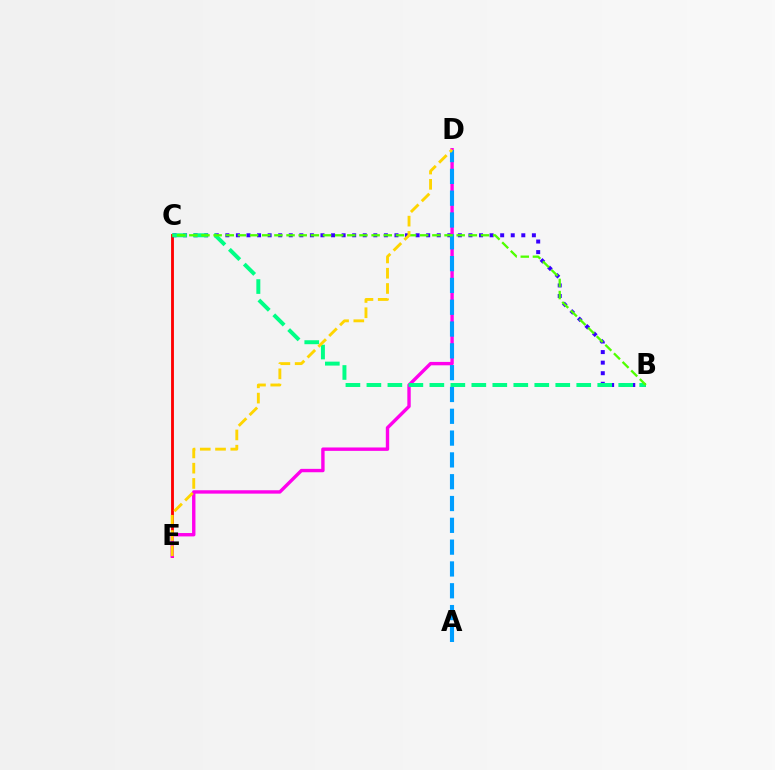{('C', 'E'): [{'color': '#ff0000', 'line_style': 'solid', 'thickness': 2.05}], ('B', 'C'): [{'color': '#3700ff', 'line_style': 'dotted', 'thickness': 2.87}, {'color': '#00ff86', 'line_style': 'dashed', 'thickness': 2.85}, {'color': '#4fff00', 'line_style': 'dashed', 'thickness': 1.65}], ('D', 'E'): [{'color': '#ff00ed', 'line_style': 'solid', 'thickness': 2.44}, {'color': '#ffd500', 'line_style': 'dashed', 'thickness': 2.07}], ('A', 'D'): [{'color': '#009eff', 'line_style': 'dashed', 'thickness': 2.96}]}